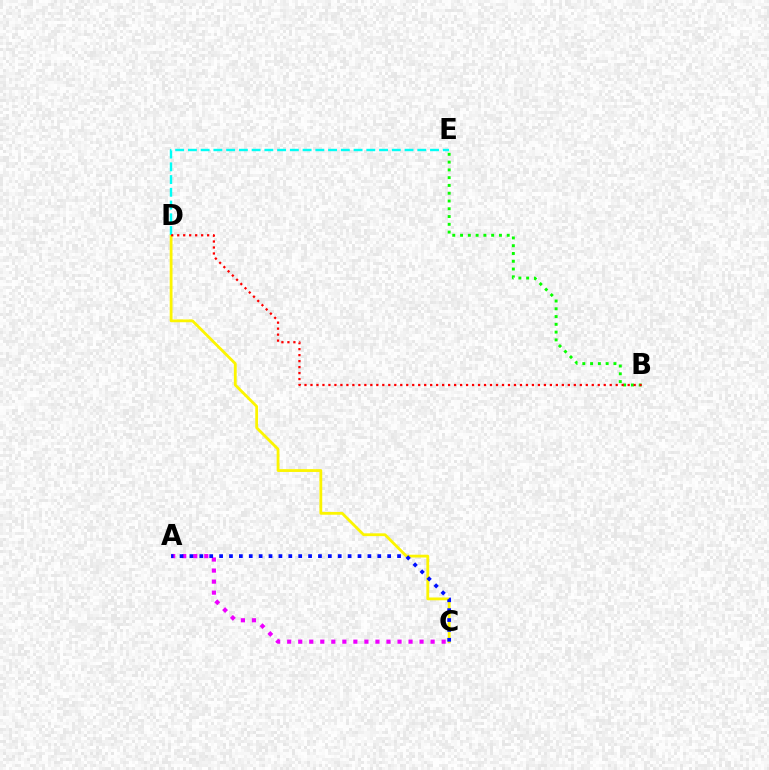{('C', 'D'): [{'color': '#fcf500', 'line_style': 'solid', 'thickness': 2.02}], ('A', 'C'): [{'color': '#ee00ff', 'line_style': 'dotted', 'thickness': 3.0}, {'color': '#0010ff', 'line_style': 'dotted', 'thickness': 2.69}], ('B', 'E'): [{'color': '#08ff00', 'line_style': 'dotted', 'thickness': 2.11}], ('D', 'E'): [{'color': '#00fff6', 'line_style': 'dashed', 'thickness': 1.73}], ('B', 'D'): [{'color': '#ff0000', 'line_style': 'dotted', 'thickness': 1.63}]}